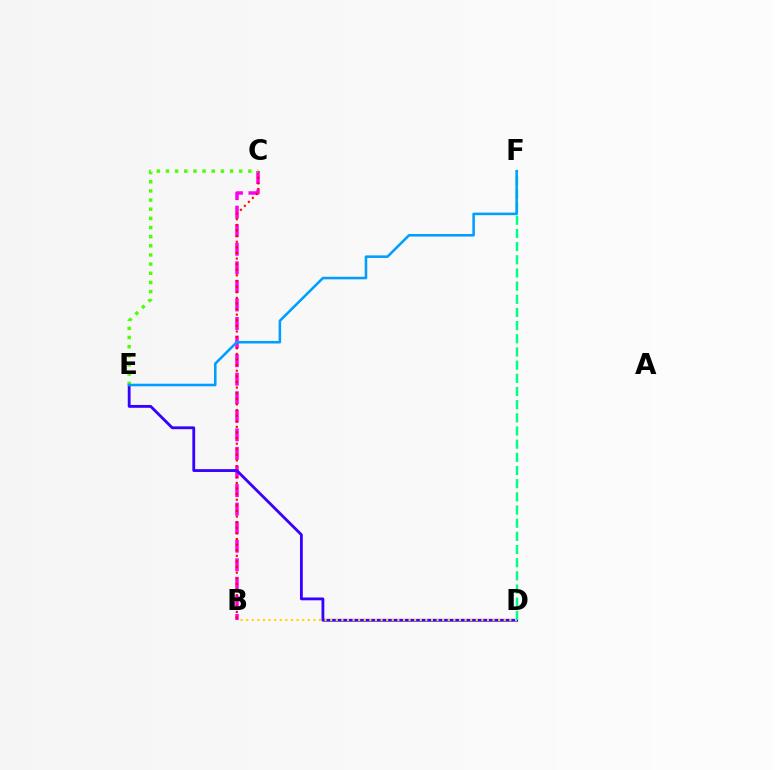{('B', 'C'): [{'color': '#ff00ed', 'line_style': 'dashed', 'thickness': 2.52}, {'color': '#ff0000', 'line_style': 'dotted', 'thickness': 1.52}], ('D', 'E'): [{'color': '#3700ff', 'line_style': 'solid', 'thickness': 2.03}], ('B', 'D'): [{'color': '#ffd500', 'line_style': 'dotted', 'thickness': 1.52}], ('C', 'E'): [{'color': '#4fff00', 'line_style': 'dotted', 'thickness': 2.49}], ('D', 'F'): [{'color': '#00ff86', 'line_style': 'dashed', 'thickness': 1.79}], ('E', 'F'): [{'color': '#009eff', 'line_style': 'solid', 'thickness': 1.84}]}